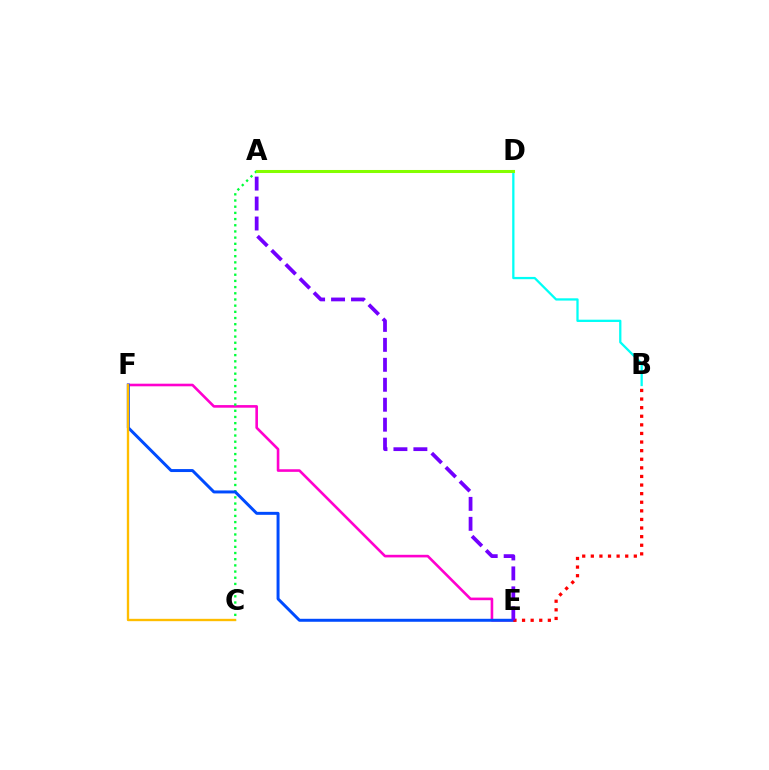{('E', 'F'): [{'color': '#ff00cf', 'line_style': 'solid', 'thickness': 1.88}, {'color': '#004bff', 'line_style': 'solid', 'thickness': 2.14}], ('A', 'C'): [{'color': '#00ff39', 'line_style': 'dotted', 'thickness': 1.68}], ('C', 'F'): [{'color': '#ffbd00', 'line_style': 'solid', 'thickness': 1.7}], ('B', 'D'): [{'color': '#00fff6', 'line_style': 'solid', 'thickness': 1.64}], ('B', 'E'): [{'color': '#ff0000', 'line_style': 'dotted', 'thickness': 2.34}], ('A', 'E'): [{'color': '#7200ff', 'line_style': 'dashed', 'thickness': 2.71}], ('A', 'D'): [{'color': '#84ff00', 'line_style': 'solid', 'thickness': 2.19}]}